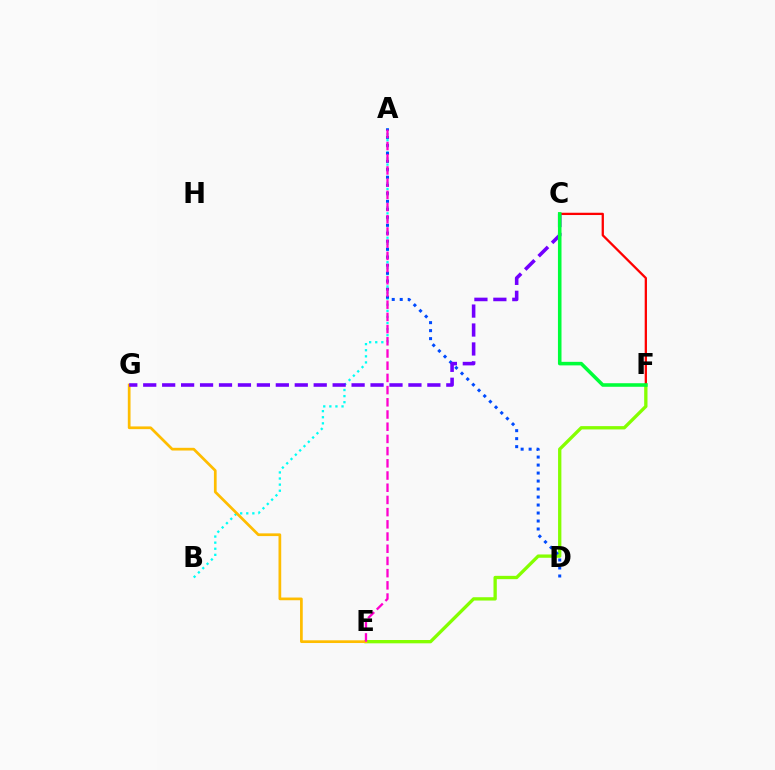{('E', 'F'): [{'color': '#84ff00', 'line_style': 'solid', 'thickness': 2.38}], ('A', 'B'): [{'color': '#00fff6', 'line_style': 'dotted', 'thickness': 1.66}], ('E', 'G'): [{'color': '#ffbd00', 'line_style': 'solid', 'thickness': 1.96}], ('A', 'D'): [{'color': '#004bff', 'line_style': 'dotted', 'thickness': 2.17}], ('C', 'F'): [{'color': '#ff0000', 'line_style': 'solid', 'thickness': 1.65}, {'color': '#00ff39', 'line_style': 'solid', 'thickness': 2.56}], ('C', 'G'): [{'color': '#7200ff', 'line_style': 'dashed', 'thickness': 2.57}], ('A', 'E'): [{'color': '#ff00cf', 'line_style': 'dashed', 'thickness': 1.66}]}